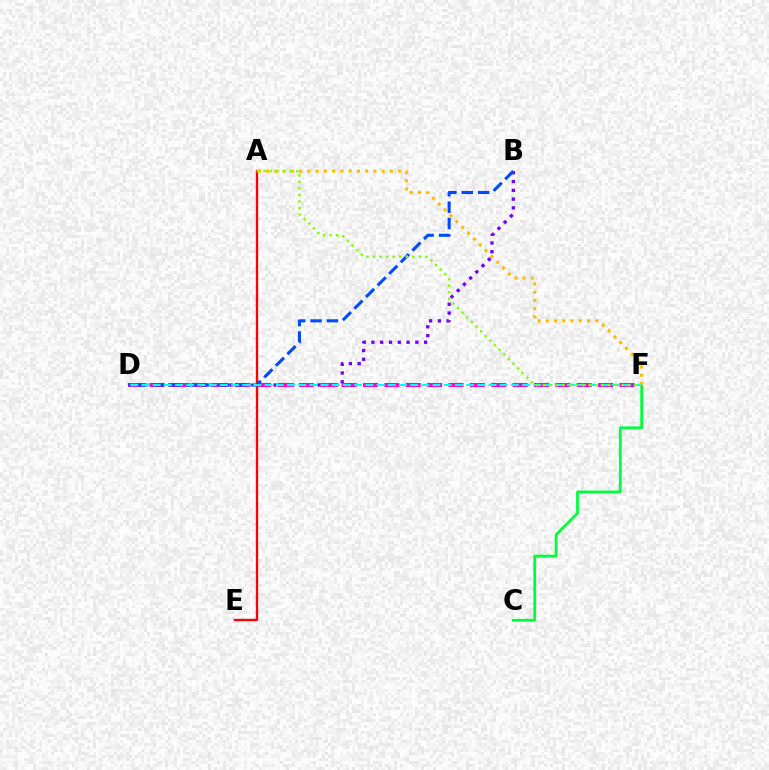{('B', 'D'): [{'color': '#7200ff', 'line_style': 'dotted', 'thickness': 2.39}, {'color': '#004bff', 'line_style': 'dashed', 'thickness': 2.23}], ('C', 'F'): [{'color': '#00ff39', 'line_style': 'solid', 'thickness': 2.0}], ('D', 'F'): [{'color': '#ff00cf', 'line_style': 'dashed', 'thickness': 2.9}, {'color': '#00fff6', 'line_style': 'dashed', 'thickness': 1.52}], ('A', 'E'): [{'color': '#ff0000', 'line_style': 'solid', 'thickness': 1.68}], ('A', 'F'): [{'color': '#ffbd00', 'line_style': 'dotted', 'thickness': 2.24}, {'color': '#84ff00', 'line_style': 'dotted', 'thickness': 1.78}]}